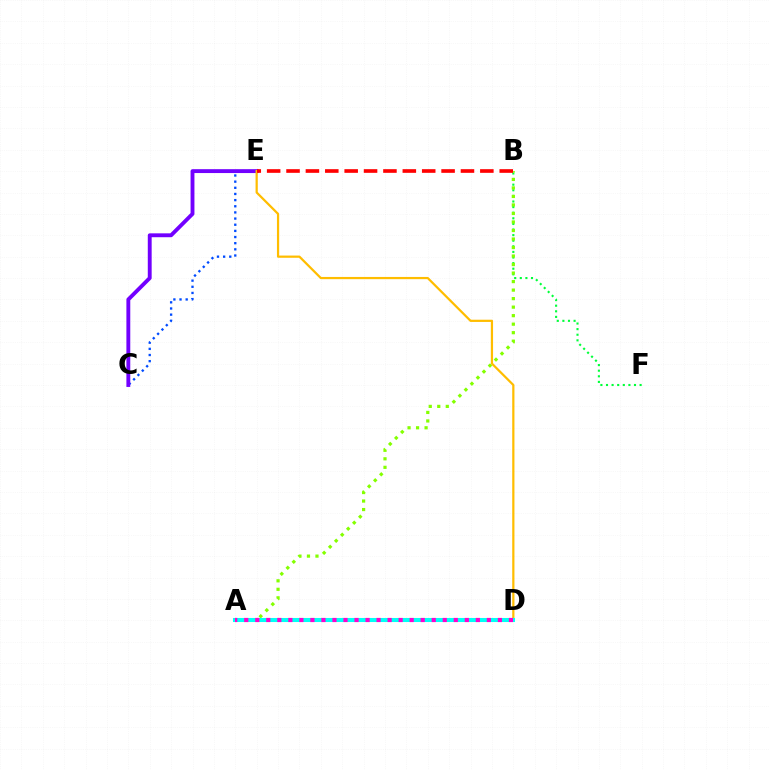{('C', 'E'): [{'color': '#004bff', 'line_style': 'dotted', 'thickness': 1.67}, {'color': '#7200ff', 'line_style': 'solid', 'thickness': 2.79}], ('B', 'F'): [{'color': '#00ff39', 'line_style': 'dotted', 'thickness': 1.52}], ('D', 'E'): [{'color': '#ffbd00', 'line_style': 'solid', 'thickness': 1.6}], ('A', 'B'): [{'color': '#84ff00', 'line_style': 'dotted', 'thickness': 2.31}], ('B', 'E'): [{'color': '#ff0000', 'line_style': 'dashed', 'thickness': 2.63}], ('A', 'D'): [{'color': '#00fff6', 'line_style': 'solid', 'thickness': 2.92}, {'color': '#ff00cf', 'line_style': 'dotted', 'thickness': 3.0}]}